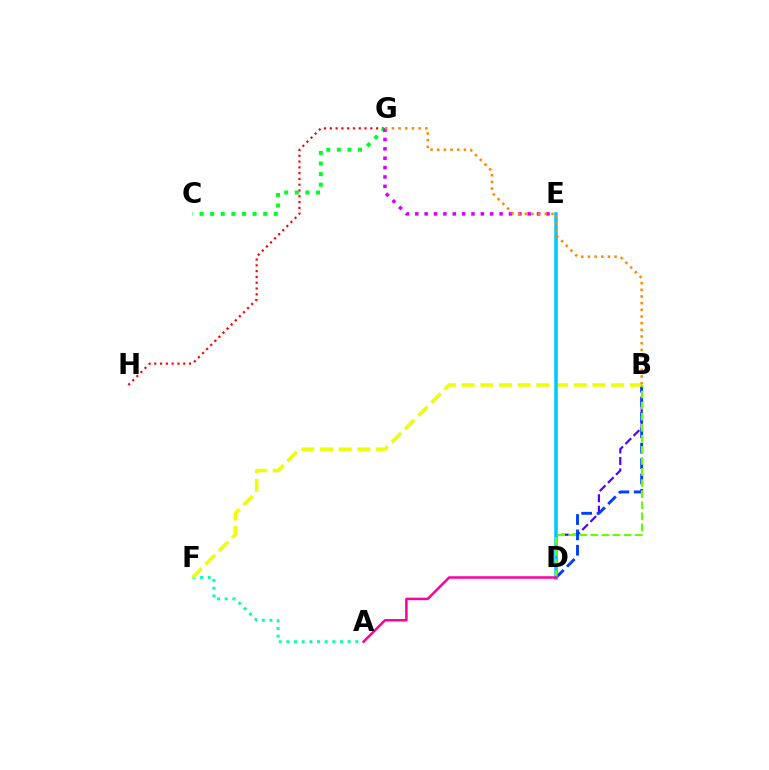{('G', 'H'): [{'color': '#ff0000', 'line_style': 'dotted', 'thickness': 1.57}], ('B', 'D'): [{'color': '#4f00ff', 'line_style': 'dashed', 'thickness': 1.57}, {'color': '#003fff', 'line_style': 'dashed', 'thickness': 2.09}, {'color': '#66ff00', 'line_style': 'dashed', 'thickness': 1.5}], ('C', 'G'): [{'color': '#00ff27', 'line_style': 'dotted', 'thickness': 2.88}], ('A', 'F'): [{'color': '#00ffaf', 'line_style': 'dotted', 'thickness': 2.08}], ('E', 'G'): [{'color': '#d600ff', 'line_style': 'dotted', 'thickness': 2.55}], ('B', 'F'): [{'color': '#eeff00', 'line_style': 'dashed', 'thickness': 2.54}], ('D', 'E'): [{'color': '#00c7ff', 'line_style': 'solid', 'thickness': 2.53}], ('A', 'D'): [{'color': '#ff00a0', 'line_style': 'solid', 'thickness': 1.81}], ('B', 'G'): [{'color': '#ff8800', 'line_style': 'dotted', 'thickness': 1.81}]}